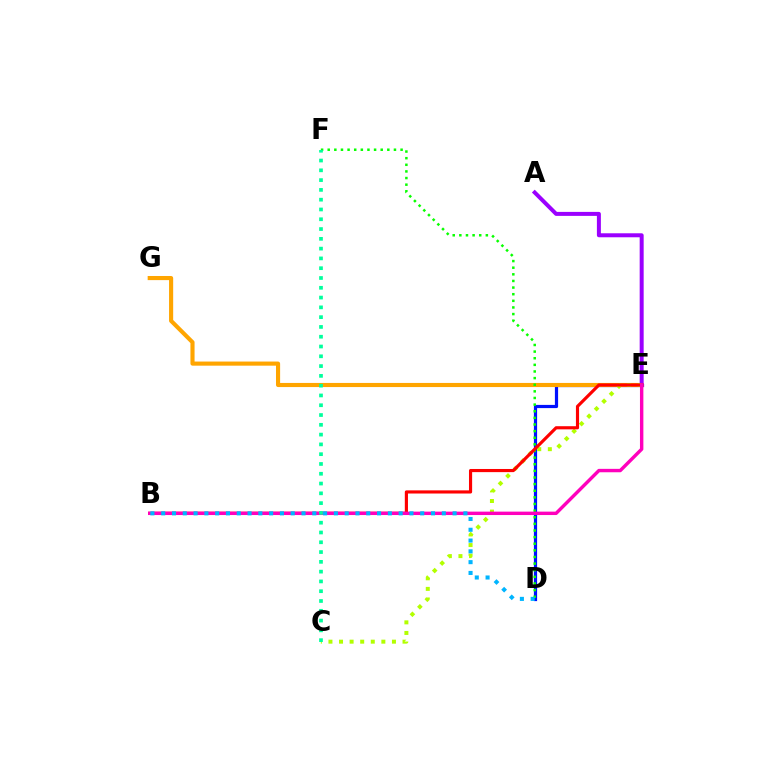{('D', 'E'): [{'color': '#0010ff', 'line_style': 'solid', 'thickness': 2.31}], ('E', 'G'): [{'color': '#ffa500', 'line_style': 'solid', 'thickness': 2.97}], ('A', 'E'): [{'color': '#9b00ff', 'line_style': 'solid', 'thickness': 2.87}], ('C', 'E'): [{'color': '#b3ff00', 'line_style': 'dotted', 'thickness': 2.88}], ('D', 'F'): [{'color': '#08ff00', 'line_style': 'dotted', 'thickness': 1.8}], ('B', 'E'): [{'color': '#ff0000', 'line_style': 'solid', 'thickness': 2.27}, {'color': '#ff00bd', 'line_style': 'solid', 'thickness': 2.46}], ('C', 'F'): [{'color': '#00ff9d', 'line_style': 'dotted', 'thickness': 2.66}], ('B', 'D'): [{'color': '#00b5ff', 'line_style': 'dotted', 'thickness': 2.93}]}